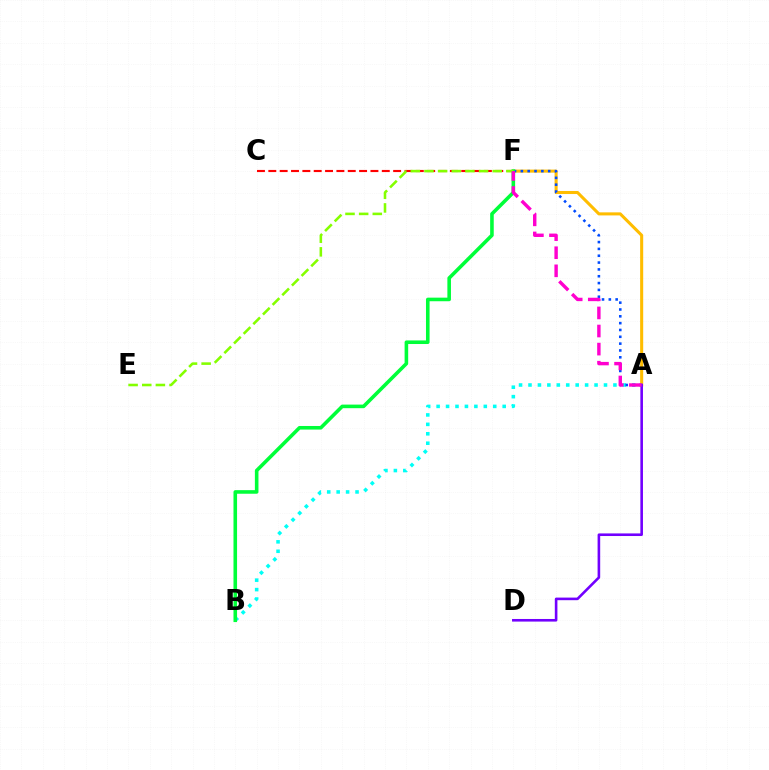{('A', 'F'): [{'color': '#ffbd00', 'line_style': 'solid', 'thickness': 2.2}, {'color': '#004bff', 'line_style': 'dotted', 'thickness': 1.86}, {'color': '#ff00cf', 'line_style': 'dashed', 'thickness': 2.46}], ('A', 'B'): [{'color': '#00fff6', 'line_style': 'dotted', 'thickness': 2.56}], ('A', 'D'): [{'color': '#7200ff', 'line_style': 'solid', 'thickness': 1.88}], ('C', 'F'): [{'color': '#ff0000', 'line_style': 'dashed', 'thickness': 1.54}], ('B', 'F'): [{'color': '#00ff39', 'line_style': 'solid', 'thickness': 2.58}], ('E', 'F'): [{'color': '#84ff00', 'line_style': 'dashed', 'thickness': 1.85}]}